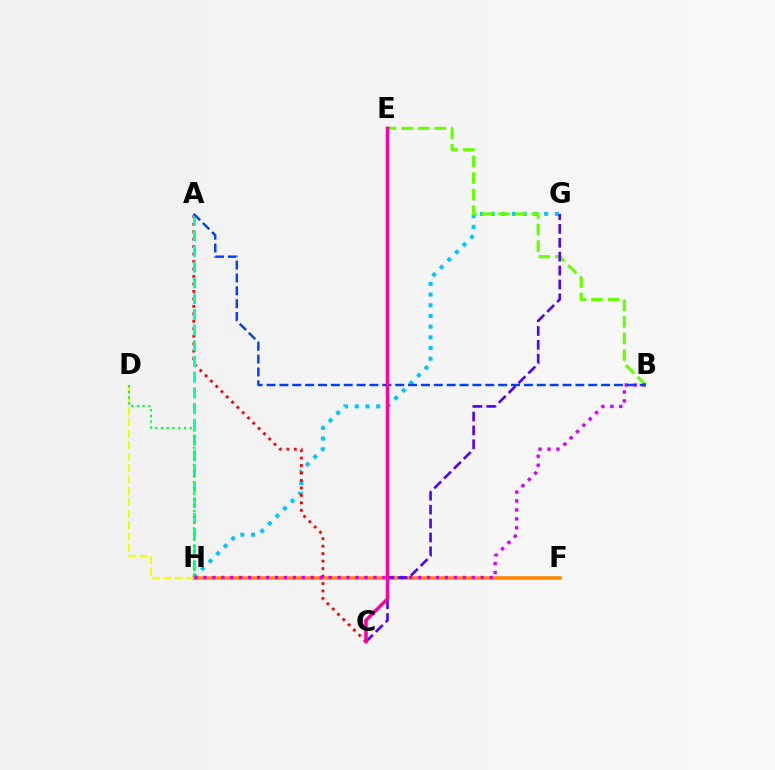{('F', 'H'): [{'color': '#ff8800', 'line_style': 'solid', 'thickness': 2.57}], ('D', 'H'): [{'color': '#eeff00', 'line_style': 'dashed', 'thickness': 1.55}, {'color': '#00ff27', 'line_style': 'dotted', 'thickness': 1.56}], ('G', 'H'): [{'color': '#00c7ff', 'line_style': 'dotted', 'thickness': 2.91}], ('B', 'E'): [{'color': '#66ff00', 'line_style': 'dashed', 'thickness': 2.25}], ('A', 'C'): [{'color': '#ff0000', 'line_style': 'dotted', 'thickness': 2.03}], ('A', 'H'): [{'color': '#00ffaf', 'line_style': 'dashed', 'thickness': 2.13}], ('B', 'H'): [{'color': '#d600ff', 'line_style': 'dotted', 'thickness': 2.43}], ('A', 'B'): [{'color': '#003fff', 'line_style': 'dashed', 'thickness': 1.75}], ('C', 'G'): [{'color': '#4f00ff', 'line_style': 'dashed', 'thickness': 1.89}], ('C', 'E'): [{'color': '#ff00a0', 'line_style': 'solid', 'thickness': 2.5}]}